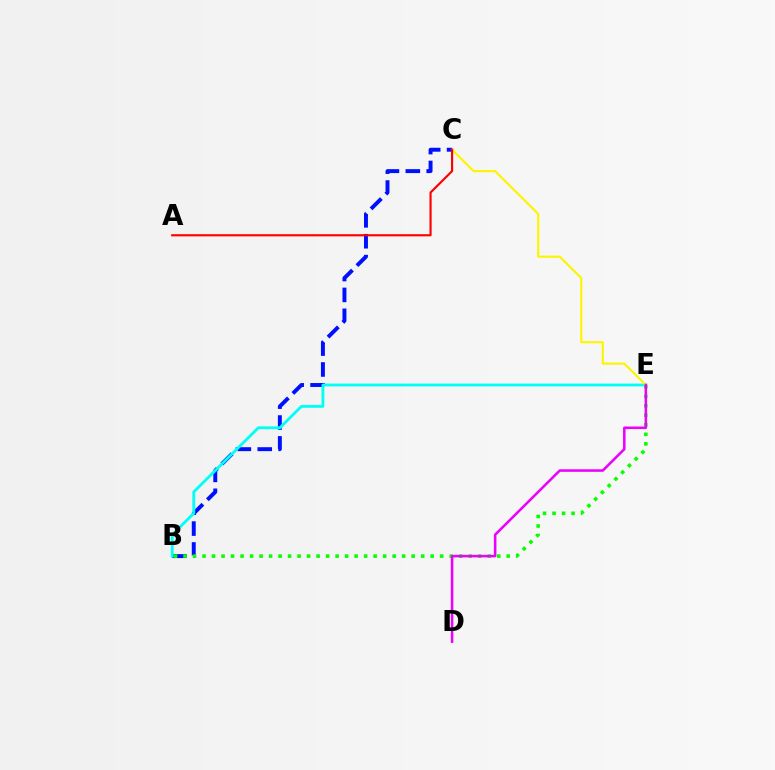{('B', 'C'): [{'color': '#0010ff', 'line_style': 'dashed', 'thickness': 2.84}], ('B', 'E'): [{'color': '#00fff6', 'line_style': 'solid', 'thickness': 2.04}, {'color': '#08ff00', 'line_style': 'dotted', 'thickness': 2.58}], ('C', 'E'): [{'color': '#fcf500', 'line_style': 'solid', 'thickness': 1.54}], ('D', 'E'): [{'color': '#ee00ff', 'line_style': 'solid', 'thickness': 1.83}], ('A', 'C'): [{'color': '#ff0000', 'line_style': 'solid', 'thickness': 1.54}]}